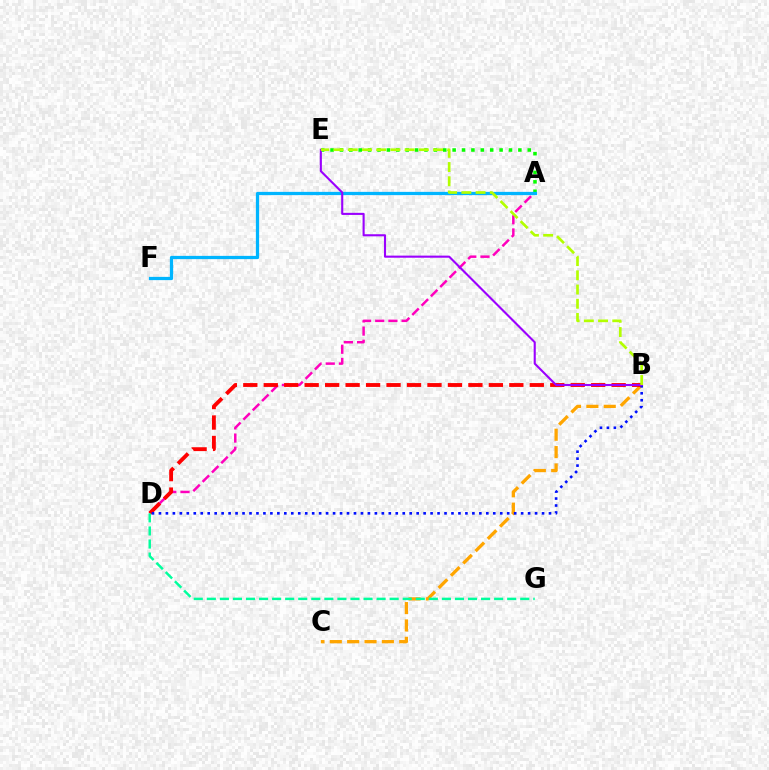{('B', 'C'): [{'color': '#ffa500', 'line_style': 'dashed', 'thickness': 2.36}], ('A', 'D'): [{'color': '#ff00bd', 'line_style': 'dashed', 'thickness': 1.79}], ('B', 'D'): [{'color': '#ff0000', 'line_style': 'dashed', 'thickness': 2.78}, {'color': '#0010ff', 'line_style': 'dotted', 'thickness': 1.89}], ('A', 'E'): [{'color': '#08ff00', 'line_style': 'dotted', 'thickness': 2.55}], ('A', 'F'): [{'color': '#00b5ff', 'line_style': 'solid', 'thickness': 2.34}], ('B', 'E'): [{'color': '#9b00ff', 'line_style': 'solid', 'thickness': 1.51}, {'color': '#b3ff00', 'line_style': 'dashed', 'thickness': 1.93}], ('D', 'G'): [{'color': '#00ff9d', 'line_style': 'dashed', 'thickness': 1.77}]}